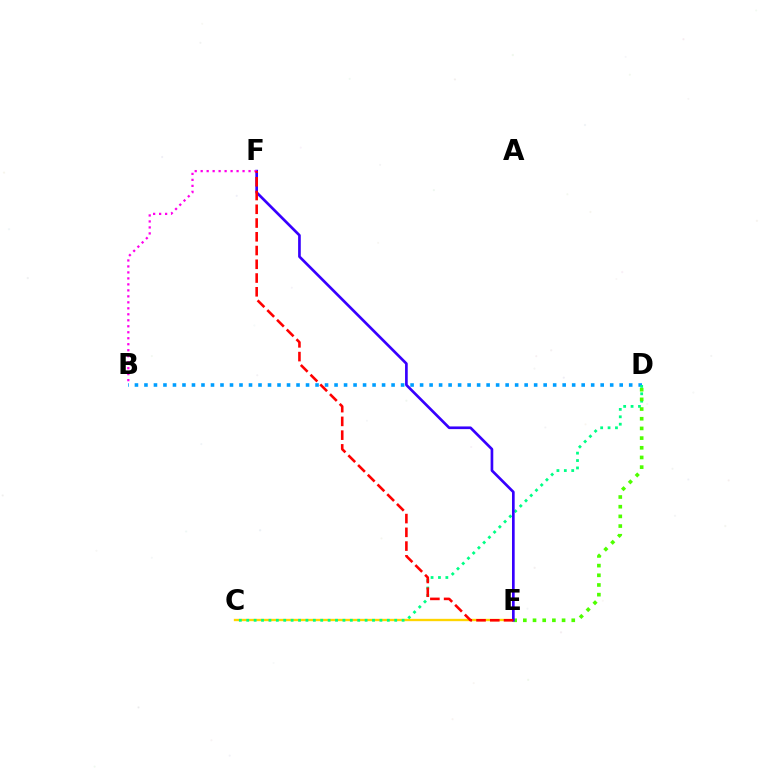{('C', 'E'): [{'color': '#ffd500', 'line_style': 'solid', 'thickness': 1.69}], ('B', 'D'): [{'color': '#009eff', 'line_style': 'dotted', 'thickness': 2.58}], ('C', 'D'): [{'color': '#00ff86', 'line_style': 'dotted', 'thickness': 2.01}], ('D', 'E'): [{'color': '#4fff00', 'line_style': 'dotted', 'thickness': 2.63}], ('E', 'F'): [{'color': '#3700ff', 'line_style': 'solid', 'thickness': 1.93}, {'color': '#ff0000', 'line_style': 'dashed', 'thickness': 1.87}], ('B', 'F'): [{'color': '#ff00ed', 'line_style': 'dotted', 'thickness': 1.63}]}